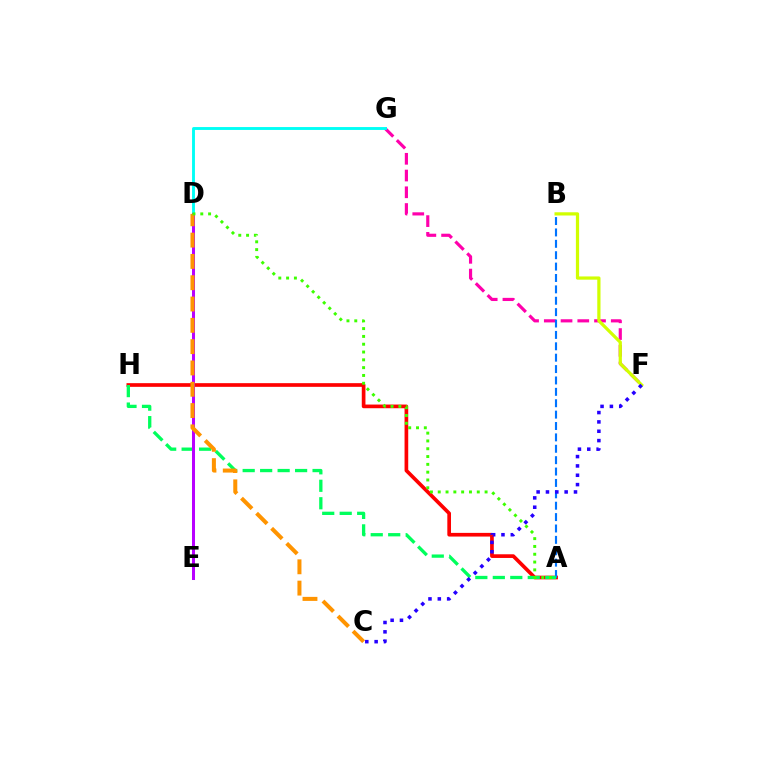{('F', 'G'): [{'color': '#ff00ac', 'line_style': 'dashed', 'thickness': 2.27}], ('D', 'G'): [{'color': '#00fff6', 'line_style': 'solid', 'thickness': 2.07}], ('A', 'H'): [{'color': '#ff0000', 'line_style': 'solid', 'thickness': 2.65}, {'color': '#00ff5c', 'line_style': 'dashed', 'thickness': 2.37}], ('B', 'F'): [{'color': '#d1ff00', 'line_style': 'solid', 'thickness': 2.32}], ('A', 'B'): [{'color': '#0074ff', 'line_style': 'dashed', 'thickness': 1.55}], ('C', 'F'): [{'color': '#2500ff', 'line_style': 'dotted', 'thickness': 2.54}], ('D', 'E'): [{'color': '#b900ff', 'line_style': 'solid', 'thickness': 2.17}], ('C', 'D'): [{'color': '#ff9400', 'line_style': 'dashed', 'thickness': 2.89}], ('A', 'D'): [{'color': '#3dff00', 'line_style': 'dotted', 'thickness': 2.12}]}